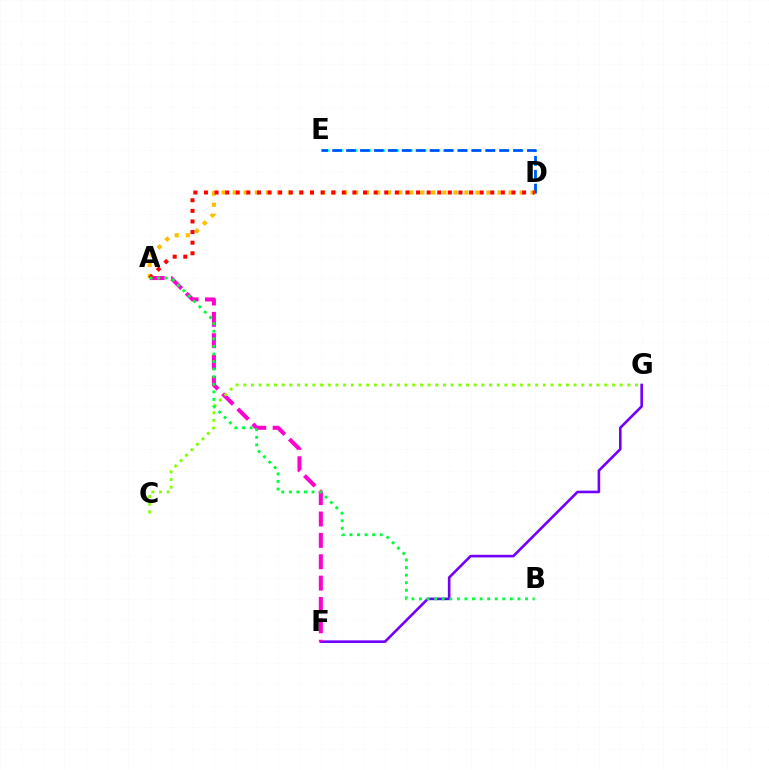{('D', 'E'): [{'color': '#00fff6', 'line_style': 'dashed', 'thickness': 1.88}, {'color': '#004bff', 'line_style': 'dashed', 'thickness': 1.89}], ('F', 'G'): [{'color': '#7200ff', 'line_style': 'solid', 'thickness': 1.88}], ('A', 'F'): [{'color': '#ff00cf', 'line_style': 'dashed', 'thickness': 2.9}], ('A', 'D'): [{'color': '#ffbd00', 'line_style': 'dotted', 'thickness': 3.0}, {'color': '#ff0000', 'line_style': 'dotted', 'thickness': 2.88}], ('C', 'G'): [{'color': '#84ff00', 'line_style': 'dotted', 'thickness': 2.09}], ('A', 'B'): [{'color': '#00ff39', 'line_style': 'dotted', 'thickness': 2.06}]}